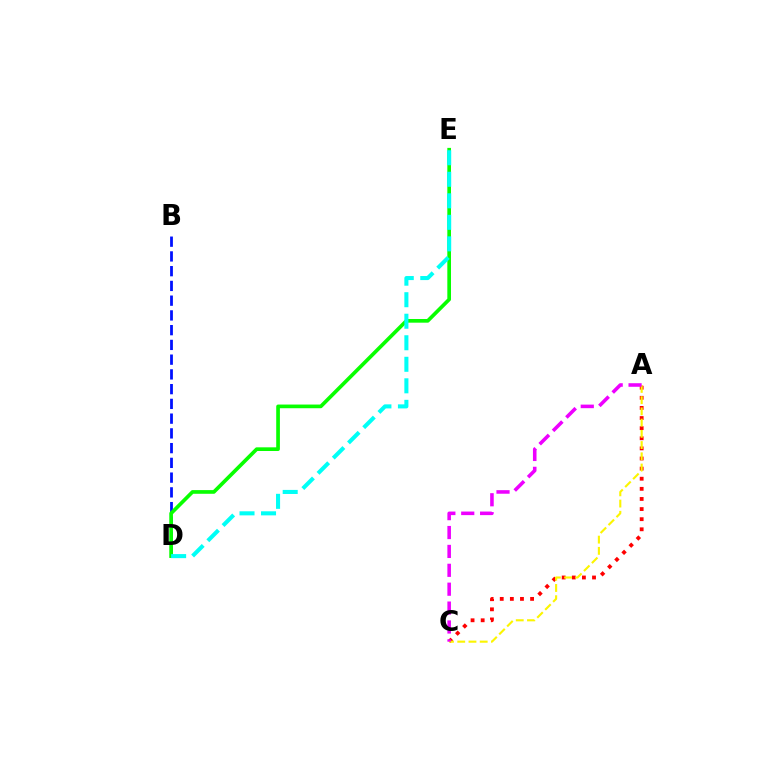{('A', 'C'): [{'color': '#ff0000', 'line_style': 'dotted', 'thickness': 2.75}, {'color': '#fcf500', 'line_style': 'dashed', 'thickness': 1.53}, {'color': '#ee00ff', 'line_style': 'dashed', 'thickness': 2.57}], ('B', 'D'): [{'color': '#0010ff', 'line_style': 'dashed', 'thickness': 2.0}], ('D', 'E'): [{'color': '#08ff00', 'line_style': 'solid', 'thickness': 2.65}, {'color': '#00fff6', 'line_style': 'dashed', 'thickness': 2.92}]}